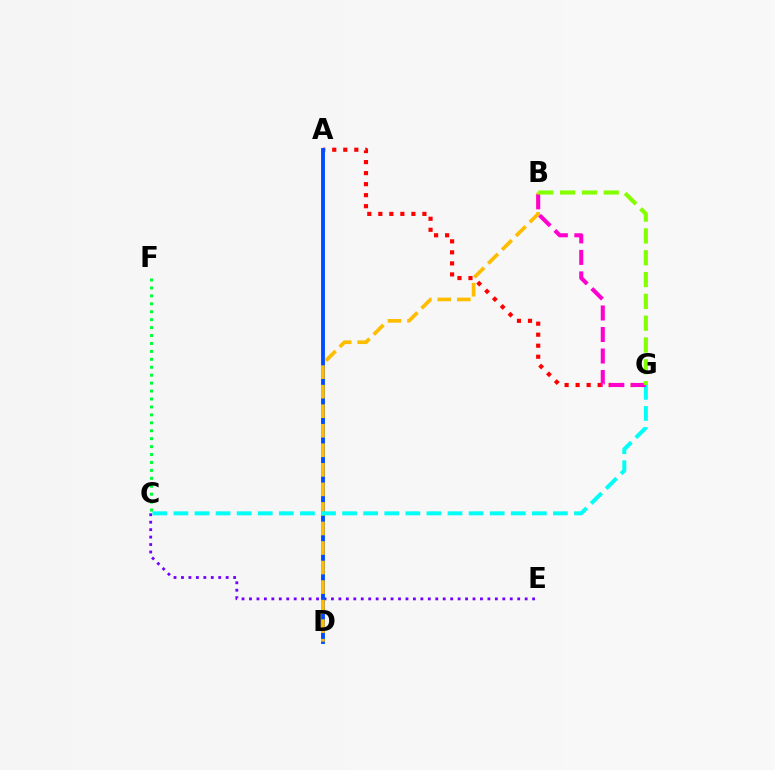{('A', 'G'): [{'color': '#ff0000', 'line_style': 'dotted', 'thickness': 2.99}], ('C', 'E'): [{'color': '#7200ff', 'line_style': 'dotted', 'thickness': 2.02}], ('A', 'D'): [{'color': '#004bff', 'line_style': 'solid', 'thickness': 2.78}], ('B', 'D'): [{'color': '#ffbd00', 'line_style': 'dashed', 'thickness': 2.65}], ('C', 'G'): [{'color': '#00fff6', 'line_style': 'dashed', 'thickness': 2.86}], ('B', 'G'): [{'color': '#ff00cf', 'line_style': 'dashed', 'thickness': 2.92}, {'color': '#84ff00', 'line_style': 'dashed', 'thickness': 2.96}], ('C', 'F'): [{'color': '#00ff39', 'line_style': 'dotted', 'thickness': 2.16}]}